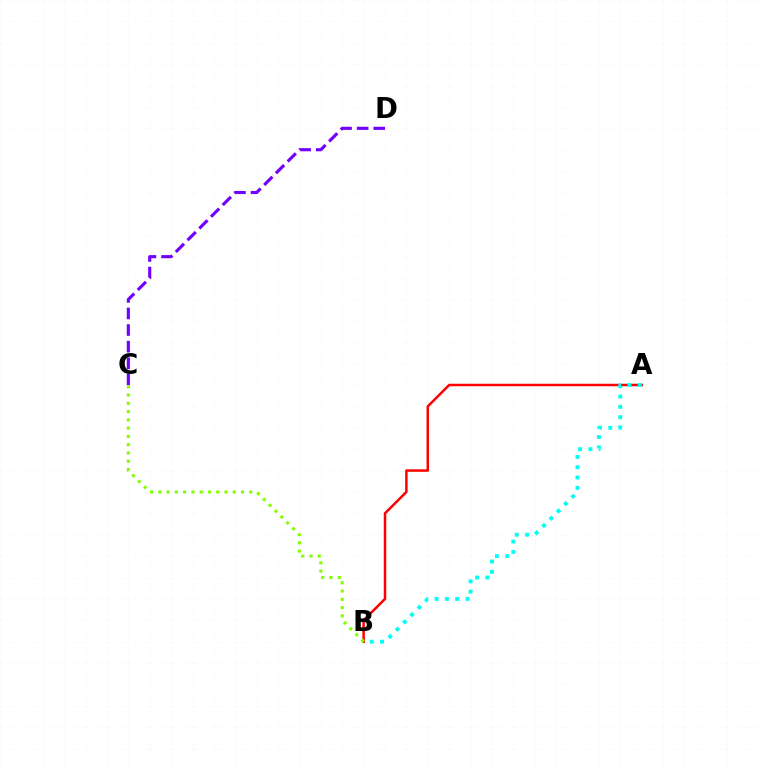{('C', 'D'): [{'color': '#7200ff', 'line_style': 'dashed', 'thickness': 2.25}], ('A', 'B'): [{'color': '#ff0000', 'line_style': 'solid', 'thickness': 1.8}, {'color': '#00fff6', 'line_style': 'dotted', 'thickness': 2.8}], ('B', 'C'): [{'color': '#84ff00', 'line_style': 'dotted', 'thickness': 2.25}]}